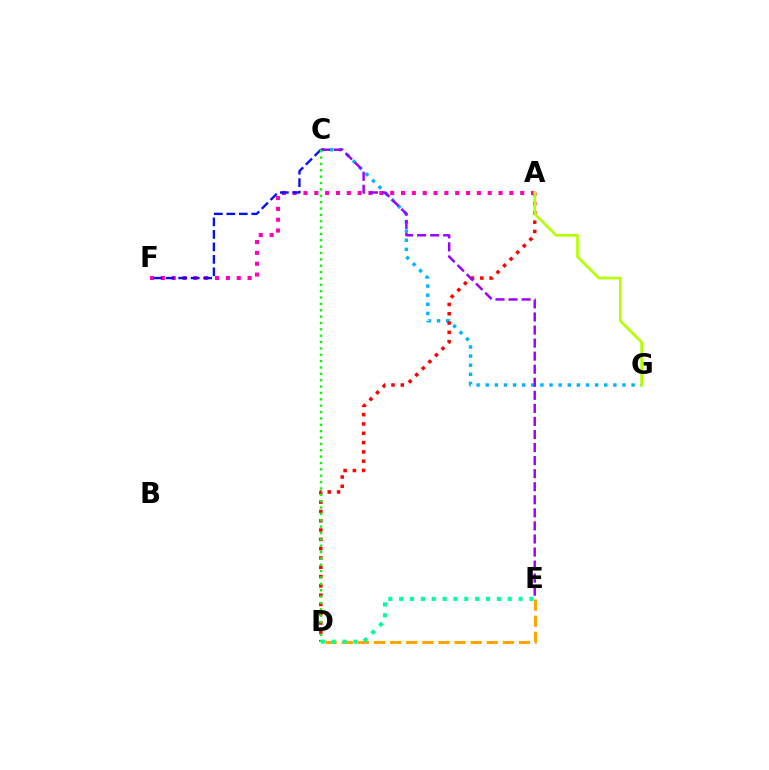{('A', 'F'): [{'color': '#ff00bd', 'line_style': 'dotted', 'thickness': 2.94}], ('C', 'F'): [{'color': '#0010ff', 'line_style': 'dashed', 'thickness': 1.7}], ('C', 'G'): [{'color': '#00b5ff', 'line_style': 'dotted', 'thickness': 2.48}], ('D', 'E'): [{'color': '#ffa500', 'line_style': 'dashed', 'thickness': 2.19}, {'color': '#00ff9d', 'line_style': 'dotted', 'thickness': 2.95}], ('A', 'D'): [{'color': '#ff0000', 'line_style': 'dotted', 'thickness': 2.53}], ('C', 'E'): [{'color': '#9b00ff', 'line_style': 'dashed', 'thickness': 1.77}], ('C', 'D'): [{'color': '#08ff00', 'line_style': 'dotted', 'thickness': 1.73}], ('A', 'G'): [{'color': '#b3ff00', 'line_style': 'solid', 'thickness': 1.94}]}